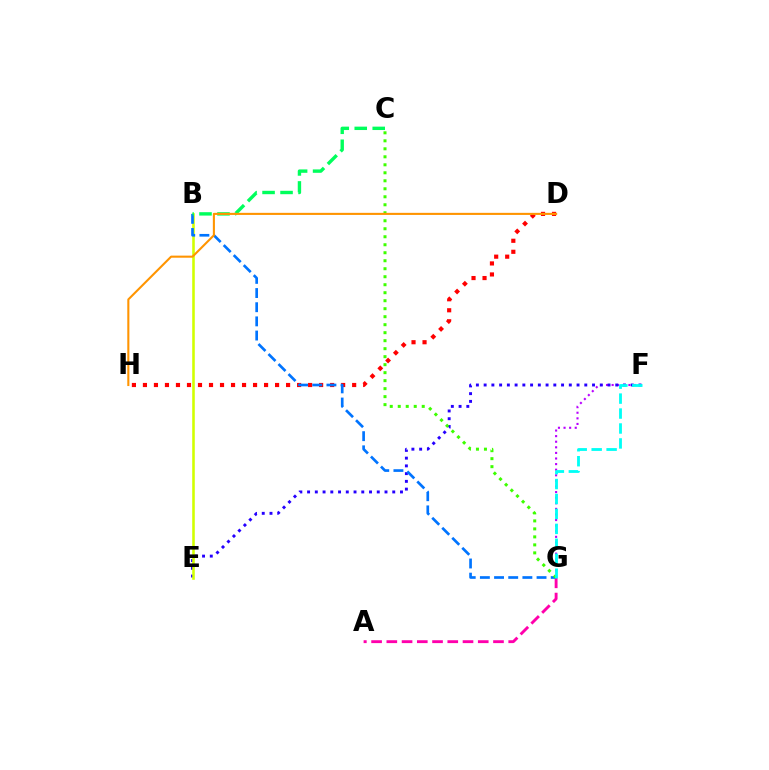{('A', 'G'): [{'color': '#ff00ac', 'line_style': 'dashed', 'thickness': 2.07}], ('F', 'G'): [{'color': '#b900ff', 'line_style': 'dotted', 'thickness': 1.52}, {'color': '#00fff6', 'line_style': 'dashed', 'thickness': 2.03}], ('E', 'F'): [{'color': '#2500ff', 'line_style': 'dotted', 'thickness': 2.1}], ('D', 'H'): [{'color': '#ff0000', 'line_style': 'dotted', 'thickness': 2.99}, {'color': '#ff9400', 'line_style': 'solid', 'thickness': 1.5}], ('B', 'E'): [{'color': '#d1ff00', 'line_style': 'solid', 'thickness': 1.85}], ('B', 'G'): [{'color': '#0074ff', 'line_style': 'dashed', 'thickness': 1.92}], ('B', 'C'): [{'color': '#00ff5c', 'line_style': 'dashed', 'thickness': 2.44}], ('C', 'G'): [{'color': '#3dff00', 'line_style': 'dotted', 'thickness': 2.17}]}